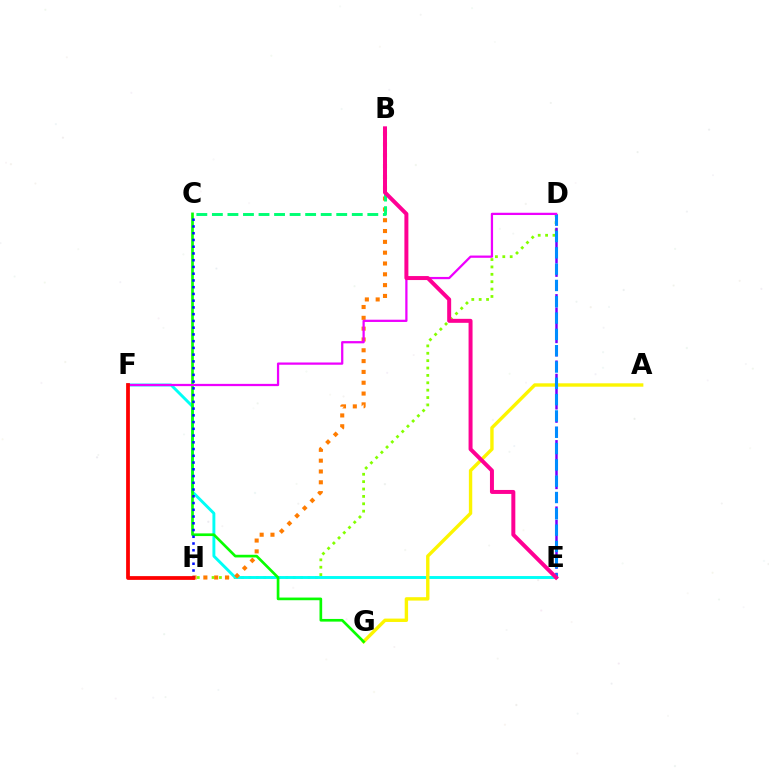{('D', 'H'): [{'color': '#84ff00', 'line_style': 'dotted', 'thickness': 2.0}], ('E', 'F'): [{'color': '#00fff6', 'line_style': 'solid', 'thickness': 2.09}], ('D', 'E'): [{'color': '#7200ff', 'line_style': 'dashed', 'thickness': 1.8}, {'color': '#008cff', 'line_style': 'dashed', 'thickness': 2.22}], ('A', 'G'): [{'color': '#fcf500', 'line_style': 'solid', 'thickness': 2.44}], ('C', 'G'): [{'color': '#08ff00', 'line_style': 'solid', 'thickness': 1.92}], ('B', 'H'): [{'color': '#ff7c00', 'line_style': 'dotted', 'thickness': 2.94}], ('C', 'H'): [{'color': '#0010ff', 'line_style': 'dotted', 'thickness': 1.83}], ('B', 'C'): [{'color': '#00ff74', 'line_style': 'dashed', 'thickness': 2.11}], ('D', 'F'): [{'color': '#ee00ff', 'line_style': 'solid', 'thickness': 1.62}], ('B', 'E'): [{'color': '#ff0094', 'line_style': 'solid', 'thickness': 2.87}], ('F', 'H'): [{'color': '#ff0000', 'line_style': 'solid', 'thickness': 2.71}]}